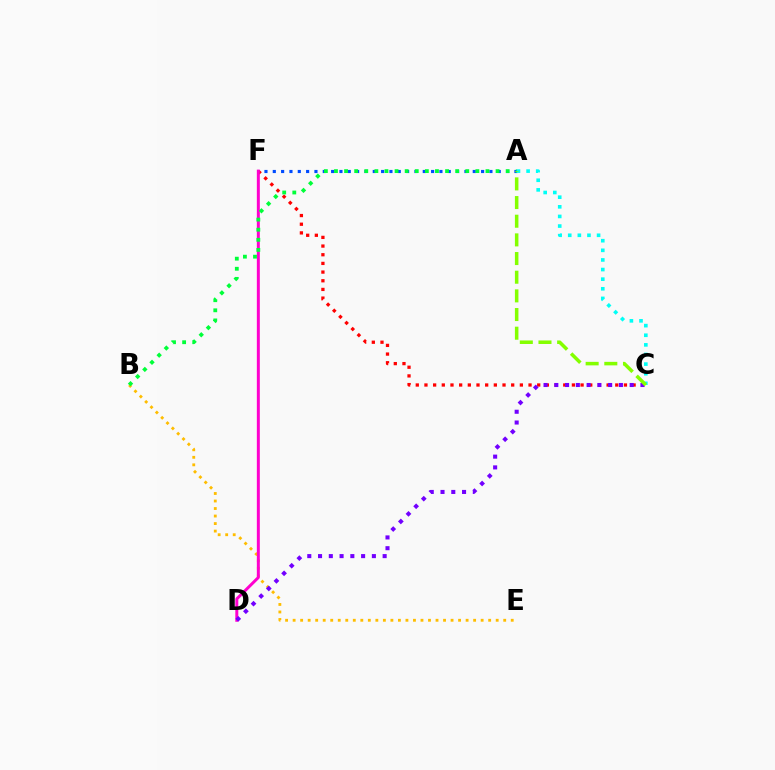{('C', 'F'): [{'color': '#ff0000', 'line_style': 'dotted', 'thickness': 2.36}], ('A', 'F'): [{'color': '#004bff', 'line_style': 'dotted', 'thickness': 2.26}], ('B', 'E'): [{'color': '#ffbd00', 'line_style': 'dotted', 'thickness': 2.04}], ('D', 'F'): [{'color': '#ff00cf', 'line_style': 'solid', 'thickness': 2.15}], ('A', 'B'): [{'color': '#00ff39', 'line_style': 'dotted', 'thickness': 2.74}], ('C', 'D'): [{'color': '#7200ff', 'line_style': 'dotted', 'thickness': 2.93}], ('A', 'C'): [{'color': '#00fff6', 'line_style': 'dotted', 'thickness': 2.61}, {'color': '#84ff00', 'line_style': 'dashed', 'thickness': 2.54}]}